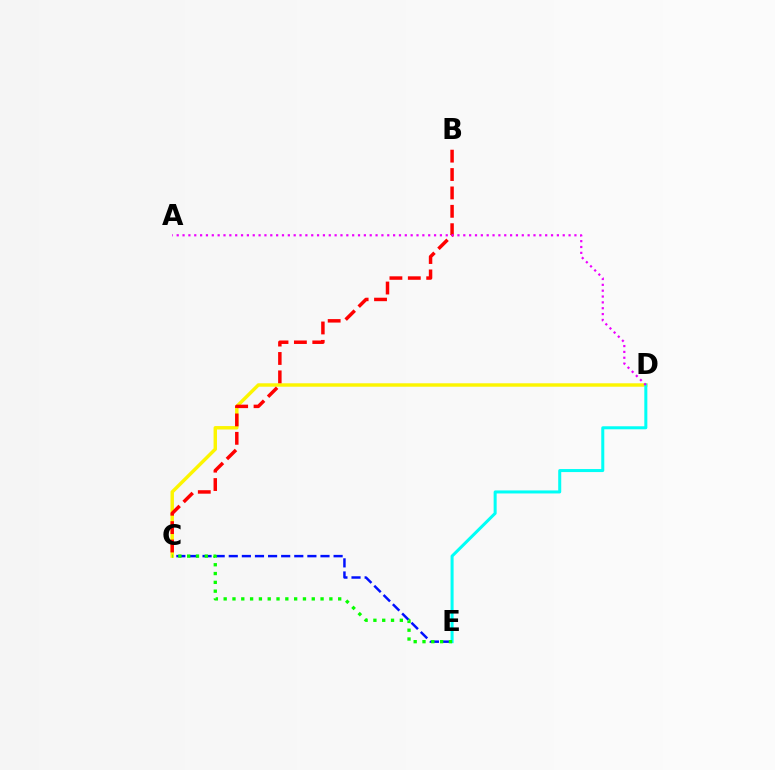{('C', 'D'): [{'color': '#fcf500', 'line_style': 'solid', 'thickness': 2.48}], ('B', 'C'): [{'color': '#ff0000', 'line_style': 'dashed', 'thickness': 2.5}], ('D', 'E'): [{'color': '#00fff6', 'line_style': 'solid', 'thickness': 2.18}], ('C', 'E'): [{'color': '#0010ff', 'line_style': 'dashed', 'thickness': 1.78}, {'color': '#08ff00', 'line_style': 'dotted', 'thickness': 2.39}], ('A', 'D'): [{'color': '#ee00ff', 'line_style': 'dotted', 'thickness': 1.59}]}